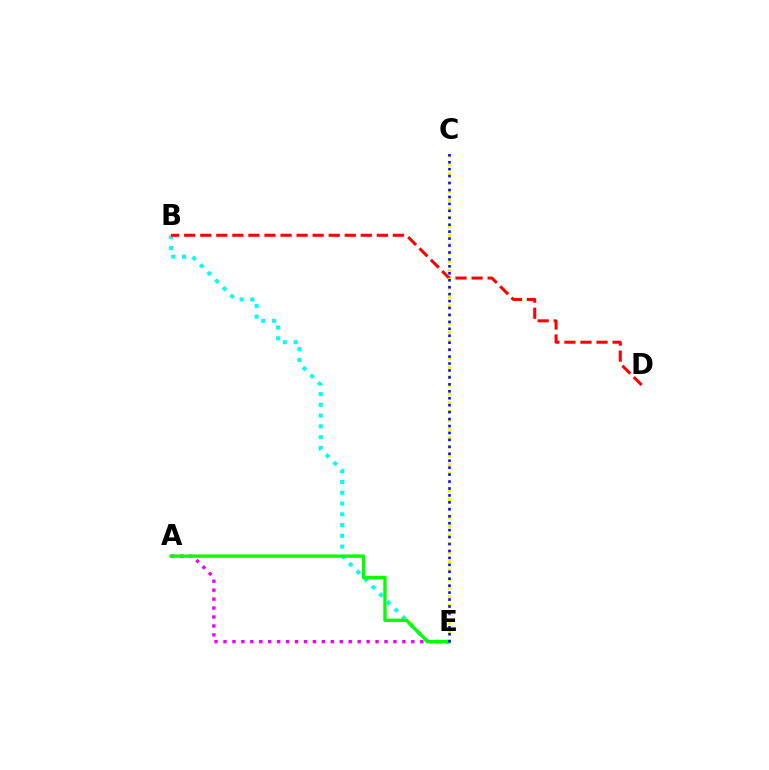{('A', 'E'): [{'color': '#ee00ff', 'line_style': 'dotted', 'thickness': 2.43}, {'color': '#08ff00', 'line_style': 'solid', 'thickness': 2.42}], ('B', 'E'): [{'color': '#00fff6', 'line_style': 'dotted', 'thickness': 2.92}], ('B', 'D'): [{'color': '#ff0000', 'line_style': 'dashed', 'thickness': 2.18}], ('C', 'E'): [{'color': '#fcf500', 'line_style': 'dotted', 'thickness': 2.39}, {'color': '#0010ff', 'line_style': 'dotted', 'thickness': 1.89}]}